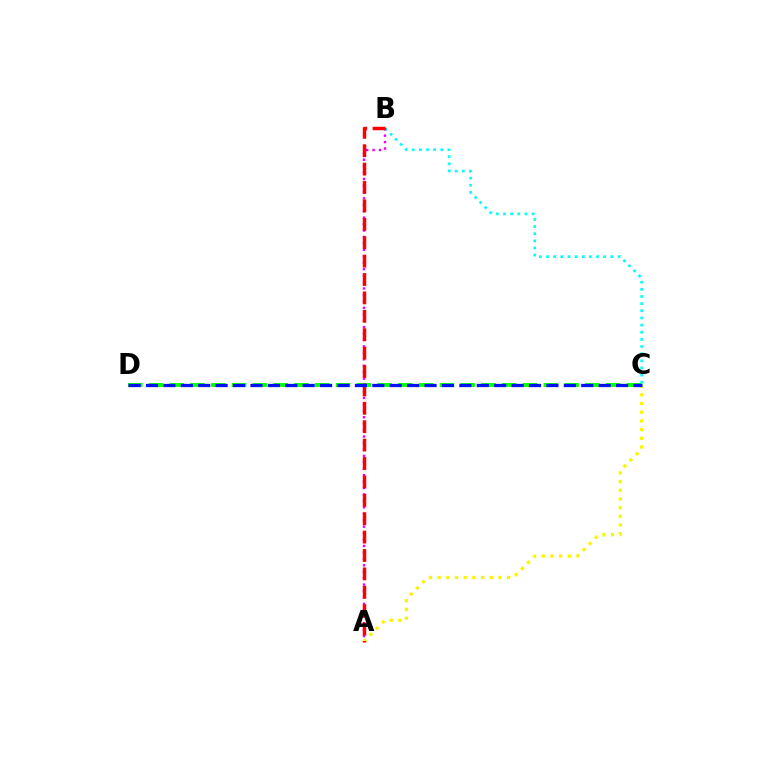{('B', 'C'): [{'color': '#00fff6', 'line_style': 'dotted', 'thickness': 1.94}], ('A', 'C'): [{'color': '#fcf500', 'line_style': 'dotted', 'thickness': 2.36}], ('C', 'D'): [{'color': '#08ff00', 'line_style': 'dashed', 'thickness': 2.82}, {'color': '#0010ff', 'line_style': 'dashed', 'thickness': 2.37}], ('A', 'B'): [{'color': '#ee00ff', 'line_style': 'dotted', 'thickness': 1.75}, {'color': '#ff0000', 'line_style': 'dashed', 'thickness': 2.5}]}